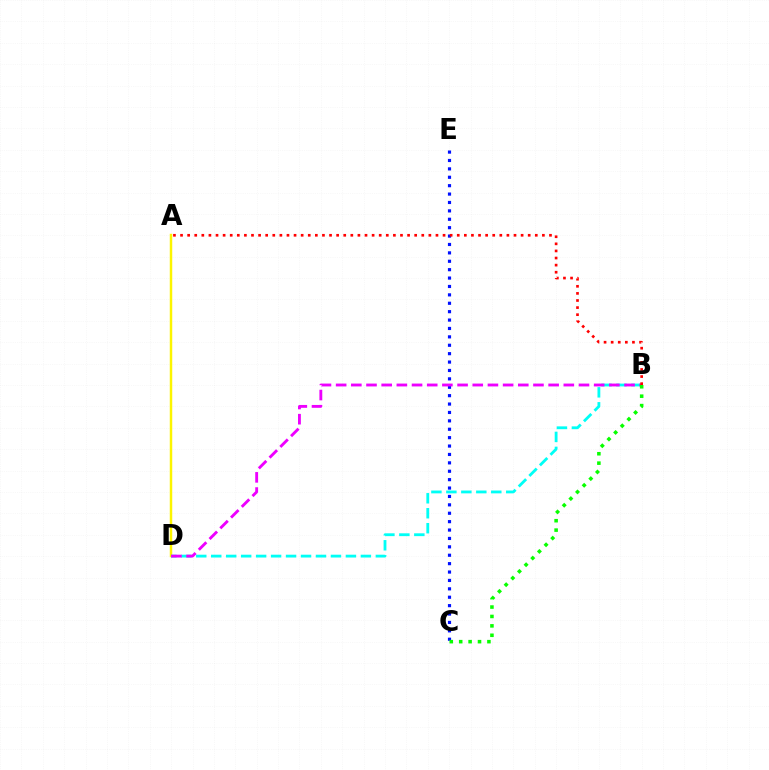{('C', 'E'): [{'color': '#0010ff', 'line_style': 'dotted', 'thickness': 2.28}], ('A', 'D'): [{'color': '#fcf500', 'line_style': 'solid', 'thickness': 1.77}], ('B', 'D'): [{'color': '#00fff6', 'line_style': 'dashed', 'thickness': 2.03}, {'color': '#ee00ff', 'line_style': 'dashed', 'thickness': 2.06}], ('B', 'C'): [{'color': '#08ff00', 'line_style': 'dotted', 'thickness': 2.56}], ('A', 'B'): [{'color': '#ff0000', 'line_style': 'dotted', 'thickness': 1.93}]}